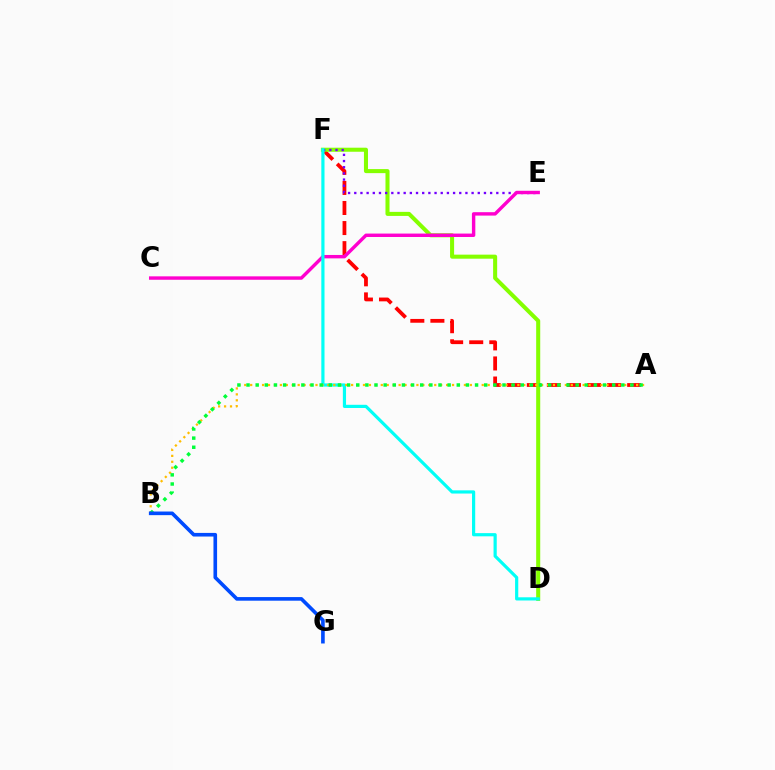{('A', 'F'): [{'color': '#ff0000', 'line_style': 'dashed', 'thickness': 2.73}], ('D', 'F'): [{'color': '#84ff00', 'line_style': 'solid', 'thickness': 2.91}, {'color': '#00fff6', 'line_style': 'solid', 'thickness': 2.3}], ('E', 'F'): [{'color': '#7200ff', 'line_style': 'dotted', 'thickness': 1.68}], ('C', 'E'): [{'color': '#ff00cf', 'line_style': 'solid', 'thickness': 2.46}], ('A', 'B'): [{'color': '#ffbd00', 'line_style': 'dotted', 'thickness': 1.61}, {'color': '#00ff39', 'line_style': 'dotted', 'thickness': 2.48}], ('B', 'G'): [{'color': '#004bff', 'line_style': 'solid', 'thickness': 2.61}]}